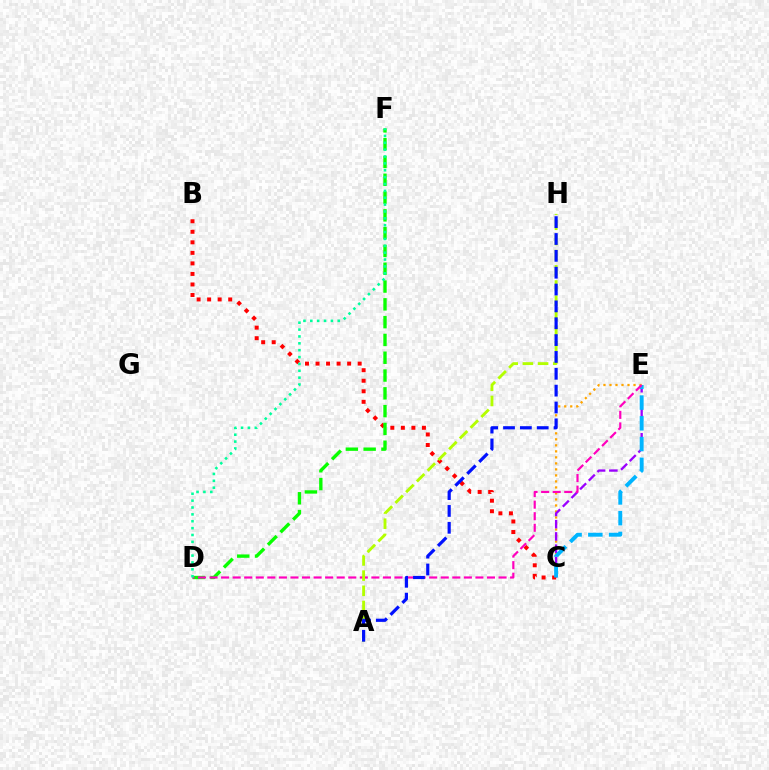{('C', 'E'): [{'color': '#ffa500', 'line_style': 'dotted', 'thickness': 1.63}, {'color': '#9b00ff', 'line_style': 'dashed', 'thickness': 1.67}, {'color': '#00b5ff', 'line_style': 'dashed', 'thickness': 2.82}], ('B', 'C'): [{'color': '#ff0000', 'line_style': 'dotted', 'thickness': 2.86}], ('D', 'F'): [{'color': '#08ff00', 'line_style': 'dashed', 'thickness': 2.42}, {'color': '#00ff9d', 'line_style': 'dotted', 'thickness': 1.87}], ('D', 'E'): [{'color': '#ff00bd', 'line_style': 'dashed', 'thickness': 1.57}], ('A', 'H'): [{'color': '#b3ff00', 'line_style': 'dashed', 'thickness': 2.06}, {'color': '#0010ff', 'line_style': 'dashed', 'thickness': 2.29}]}